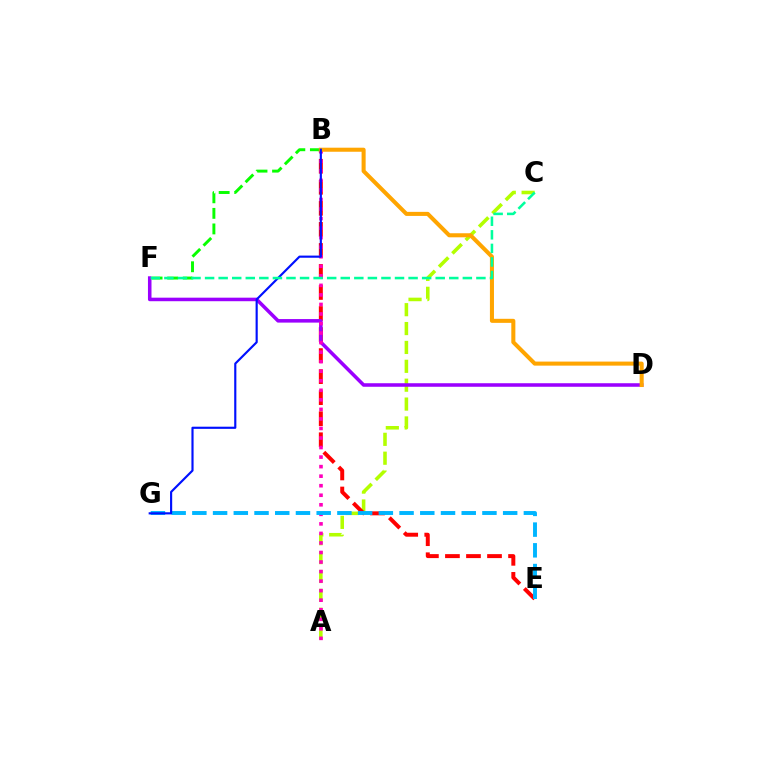{('A', 'C'): [{'color': '#b3ff00', 'line_style': 'dashed', 'thickness': 2.56}], ('B', 'E'): [{'color': '#ff0000', 'line_style': 'dashed', 'thickness': 2.86}], ('D', 'F'): [{'color': '#9b00ff', 'line_style': 'solid', 'thickness': 2.55}], ('A', 'B'): [{'color': '#ff00bd', 'line_style': 'dotted', 'thickness': 2.59}], ('E', 'G'): [{'color': '#00b5ff', 'line_style': 'dashed', 'thickness': 2.81}], ('B', 'F'): [{'color': '#08ff00', 'line_style': 'dashed', 'thickness': 2.11}], ('B', 'D'): [{'color': '#ffa500', 'line_style': 'solid', 'thickness': 2.92}], ('B', 'G'): [{'color': '#0010ff', 'line_style': 'solid', 'thickness': 1.55}], ('C', 'F'): [{'color': '#00ff9d', 'line_style': 'dashed', 'thickness': 1.84}]}